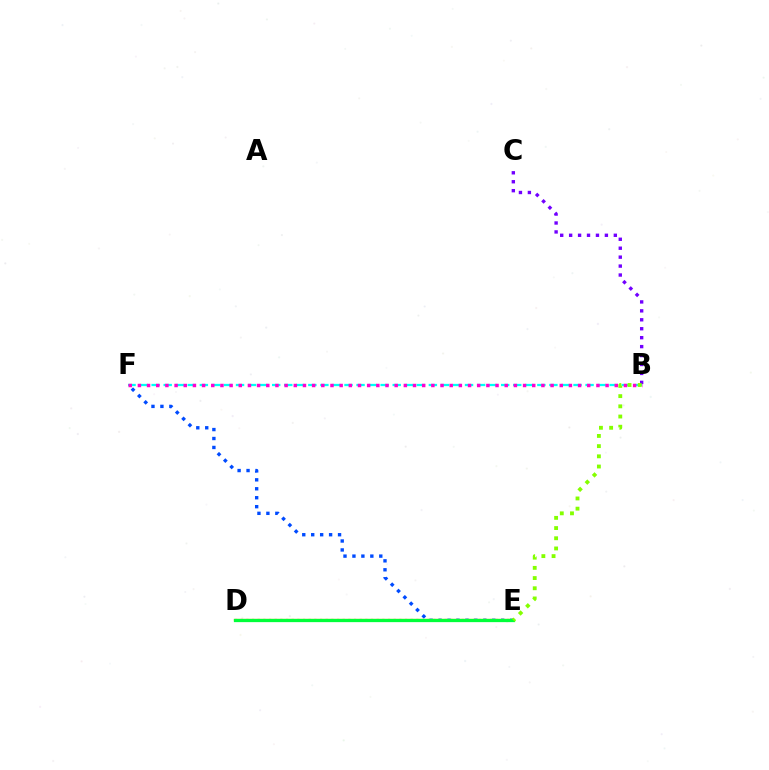{('B', 'F'): [{'color': '#00fff6', 'line_style': 'dashed', 'thickness': 1.64}, {'color': '#ff00cf', 'line_style': 'dotted', 'thickness': 2.49}], ('B', 'C'): [{'color': '#7200ff', 'line_style': 'dotted', 'thickness': 2.43}], ('E', 'F'): [{'color': '#004bff', 'line_style': 'dotted', 'thickness': 2.43}], ('D', 'E'): [{'color': '#ff0000', 'line_style': 'dotted', 'thickness': 1.54}, {'color': '#ffbd00', 'line_style': 'solid', 'thickness': 1.61}, {'color': '#00ff39', 'line_style': 'solid', 'thickness': 2.35}], ('B', 'E'): [{'color': '#84ff00', 'line_style': 'dotted', 'thickness': 2.77}]}